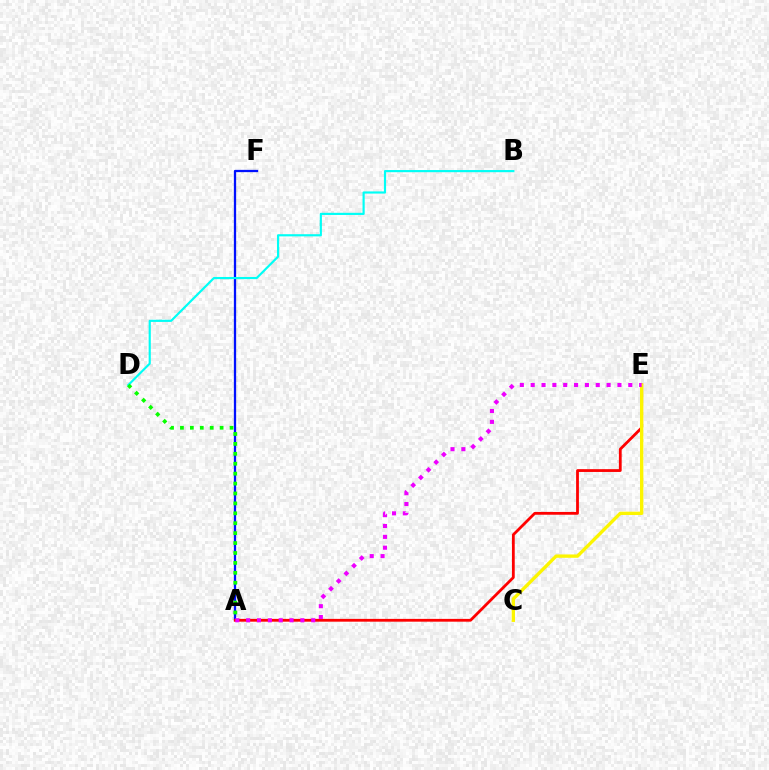{('A', 'F'): [{'color': '#0010ff', 'line_style': 'solid', 'thickness': 1.64}], ('A', 'E'): [{'color': '#ff0000', 'line_style': 'solid', 'thickness': 2.01}, {'color': '#ee00ff', 'line_style': 'dotted', 'thickness': 2.95}], ('C', 'E'): [{'color': '#fcf500', 'line_style': 'solid', 'thickness': 2.4}], ('B', 'D'): [{'color': '#00fff6', 'line_style': 'solid', 'thickness': 1.56}], ('A', 'D'): [{'color': '#08ff00', 'line_style': 'dotted', 'thickness': 2.7}]}